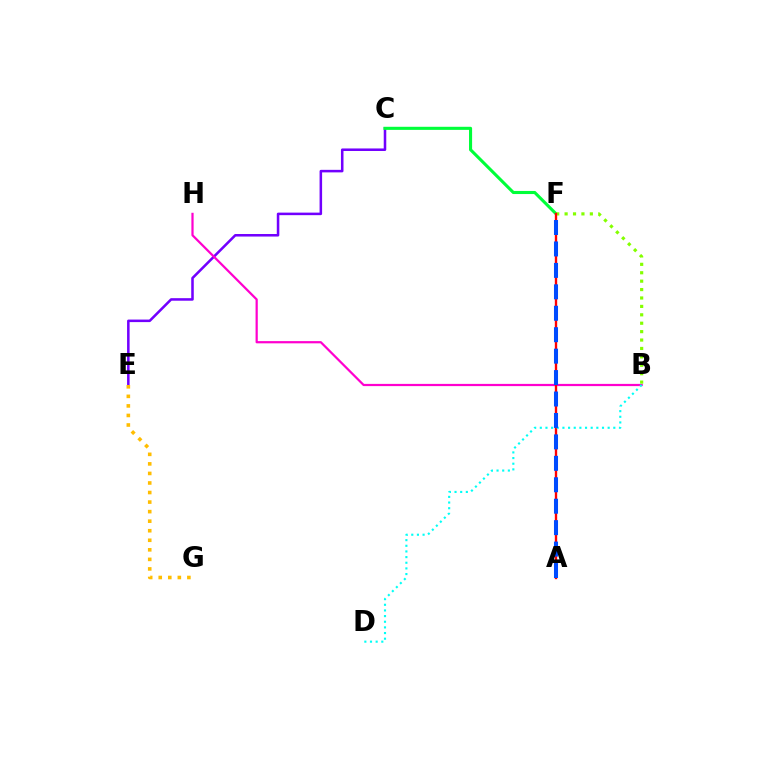{('C', 'E'): [{'color': '#7200ff', 'line_style': 'solid', 'thickness': 1.83}], ('B', 'H'): [{'color': '#ff00cf', 'line_style': 'solid', 'thickness': 1.6}], ('C', 'F'): [{'color': '#00ff39', 'line_style': 'solid', 'thickness': 2.23}], ('B', 'F'): [{'color': '#84ff00', 'line_style': 'dotted', 'thickness': 2.29}], ('E', 'G'): [{'color': '#ffbd00', 'line_style': 'dotted', 'thickness': 2.59}], ('A', 'F'): [{'color': '#ff0000', 'line_style': 'solid', 'thickness': 1.7}, {'color': '#004bff', 'line_style': 'dashed', 'thickness': 2.91}], ('B', 'D'): [{'color': '#00fff6', 'line_style': 'dotted', 'thickness': 1.54}]}